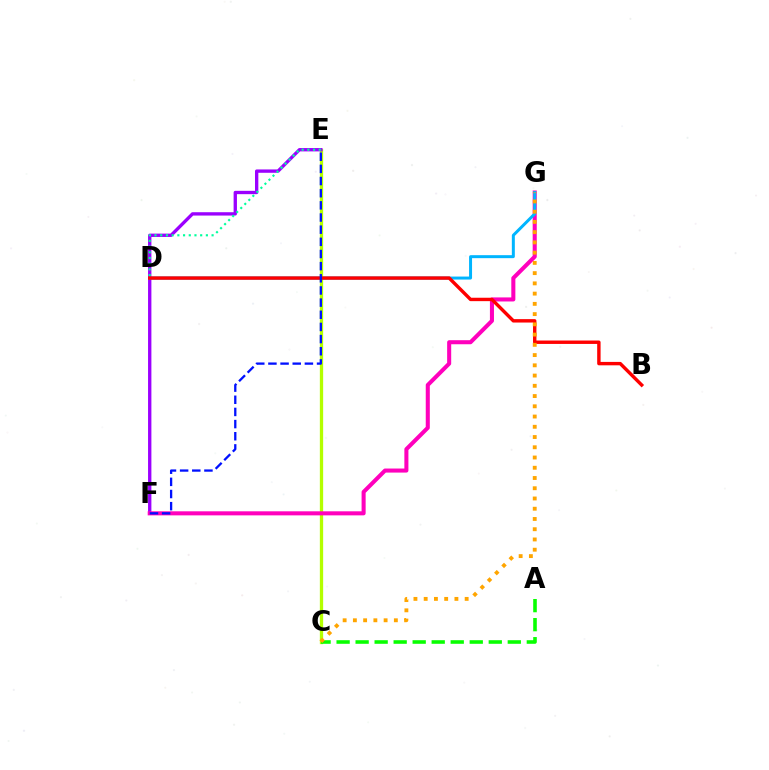{('C', 'E'): [{'color': '#b3ff00', 'line_style': 'solid', 'thickness': 2.37}], ('E', 'F'): [{'color': '#9b00ff', 'line_style': 'solid', 'thickness': 2.4}, {'color': '#0010ff', 'line_style': 'dashed', 'thickness': 1.65}], ('F', 'G'): [{'color': '#ff00bd', 'line_style': 'solid', 'thickness': 2.92}], ('D', 'E'): [{'color': '#00ff9d', 'line_style': 'dotted', 'thickness': 1.55}], ('D', 'G'): [{'color': '#00b5ff', 'line_style': 'solid', 'thickness': 2.15}], ('B', 'D'): [{'color': '#ff0000', 'line_style': 'solid', 'thickness': 2.46}], ('A', 'C'): [{'color': '#08ff00', 'line_style': 'dashed', 'thickness': 2.58}], ('C', 'G'): [{'color': '#ffa500', 'line_style': 'dotted', 'thickness': 2.78}]}